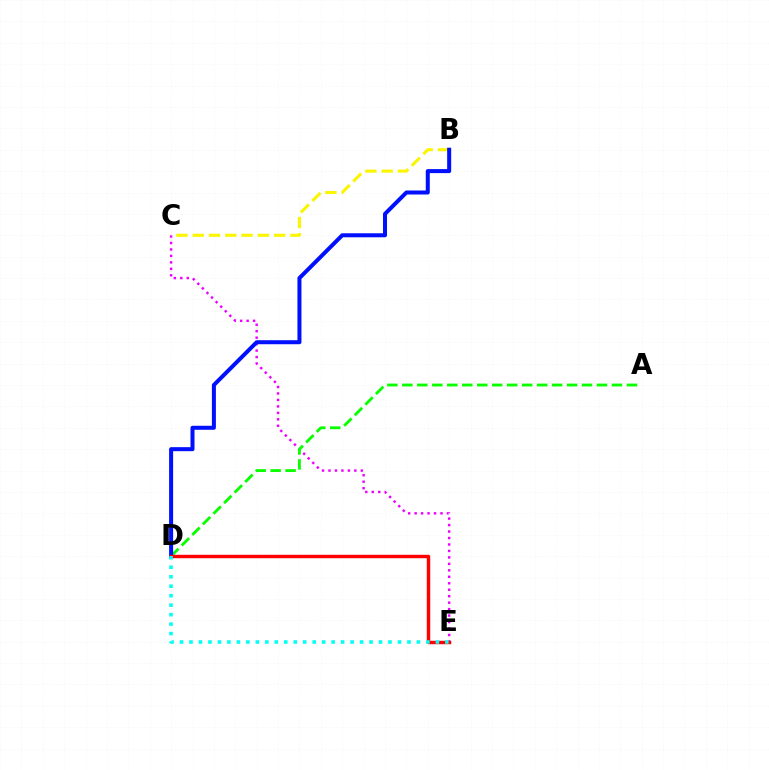{('C', 'E'): [{'color': '#ee00ff', 'line_style': 'dotted', 'thickness': 1.76}], ('A', 'D'): [{'color': '#08ff00', 'line_style': 'dashed', 'thickness': 2.03}], ('B', 'C'): [{'color': '#fcf500', 'line_style': 'dashed', 'thickness': 2.21}], ('B', 'D'): [{'color': '#0010ff', 'line_style': 'solid', 'thickness': 2.89}], ('D', 'E'): [{'color': '#ff0000', 'line_style': 'solid', 'thickness': 2.48}, {'color': '#00fff6', 'line_style': 'dotted', 'thickness': 2.57}]}